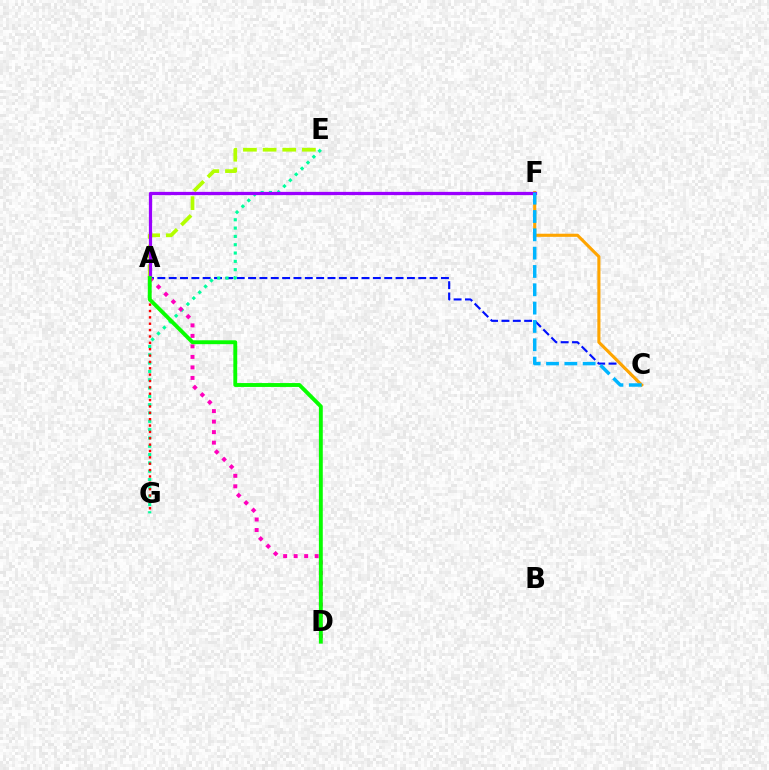{('A', 'E'): [{'color': '#b3ff00', 'line_style': 'dashed', 'thickness': 2.67}], ('A', 'C'): [{'color': '#0010ff', 'line_style': 'dashed', 'thickness': 1.54}], ('C', 'F'): [{'color': '#ffa500', 'line_style': 'solid', 'thickness': 2.24}, {'color': '#00b5ff', 'line_style': 'dashed', 'thickness': 2.49}], ('E', 'G'): [{'color': '#00ff9d', 'line_style': 'dotted', 'thickness': 2.26}], ('A', 'G'): [{'color': '#ff0000', 'line_style': 'dotted', 'thickness': 1.73}], ('A', 'F'): [{'color': '#9b00ff', 'line_style': 'solid', 'thickness': 2.34}], ('A', 'D'): [{'color': '#ff00bd', 'line_style': 'dotted', 'thickness': 2.86}, {'color': '#08ff00', 'line_style': 'solid', 'thickness': 2.8}]}